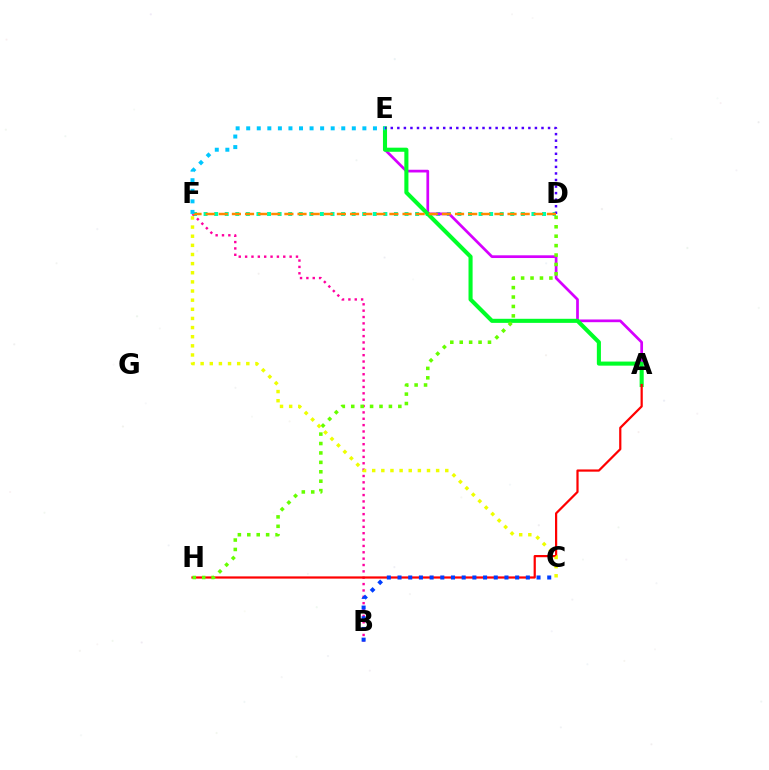{('D', 'F'): [{'color': '#00ffaf', 'line_style': 'dotted', 'thickness': 2.87}, {'color': '#ff8800', 'line_style': 'dashed', 'thickness': 1.78}], ('A', 'E'): [{'color': '#d600ff', 'line_style': 'solid', 'thickness': 1.95}, {'color': '#00ff27', 'line_style': 'solid', 'thickness': 2.94}], ('B', 'F'): [{'color': '#ff00a0', 'line_style': 'dotted', 'thickness': 1.73}], ('D', 'E'): [{'color': '#4f00ff', 'line_style': 'dotted', 'thickness': 1.78}], ('A', 'H'): [{'color': '#ff0000', 'line_style': 'solid', 'thickness': 1.6}], ('B', 'C'): [{'color': '#003fff', 'line_style': 'dotted', 'thickness': 2.91}], ('E', 'F'): [{'color': '#00c7ff', 'line_style': 'dotted', 'thickness': 2.87}], ('D', 'H'): [{'color': '#66ff00', 'line_style': 'dotted', 'thickness': 2.56}], ('C', 'F'): [{'color': '#eeff00', 'line_style': 'dotted', 'thickness': 2.48}]}